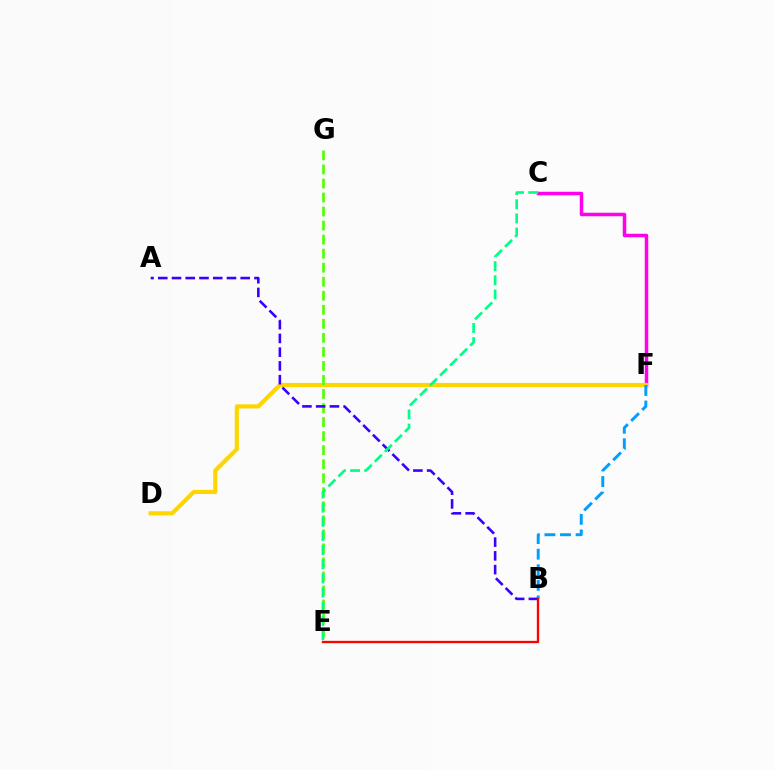{('C', 'F'): [{'color': '#ff00ed', 'line_style': 'solid', 'thickness': 2.51}], ('D', 'F'): [{'color': '#ffd500', 'line_style': 'solid', 'thickness': 2.99}], ('E', 'G'): [{'color': '#4fff00', 'line_style': 'dashed', 'thickness': 1.91}], ('B', 'F'): [{'color': '#009eff', 'line_style': 'dashed', 'thickness': 2.12}], ('A', 'B'): [{'color': '#3700ff', 'line_style': 'dashed', 'thickness': 1.87}], ('C', 'E'): [{'color': '#00ff86', 'line_style': 'dashed', 'thickness': 1.92}], ('B', 'E'): [{'color': '#ff0000', 'line_style': 'solid', 'thickness': 1.68}]}